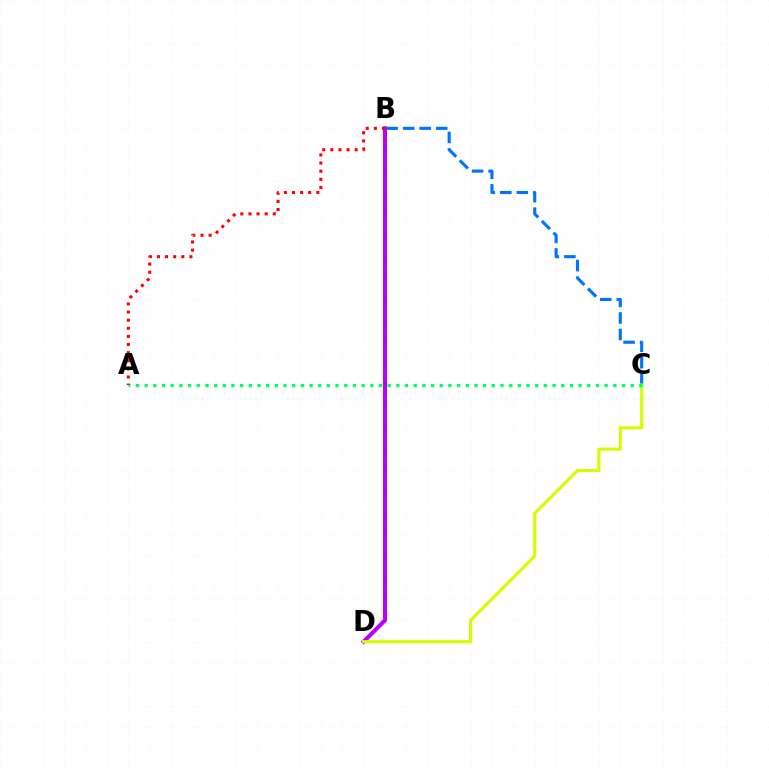{('B', 'D'): [{'color': '#b900ff', 'line_style': 'solid', 'thickness': 2.93}], ('B', 'C'): [{'color': '#0074ff', 'line_style': 'dashed', 'thickness': 2.25}], ('C', 'D'): [{'color': '#d1ff00', 'line_style': 'solid', 'thickness': 2.26}], ('A', 'C'): [{'color': '#00ff5c', 'line_style': 'dotted', 'thickness': 2.36}], ('A', 'B'): [{'color': '#ff0000', 'line_style': 'dotted', 'thickness': 2.2}]}